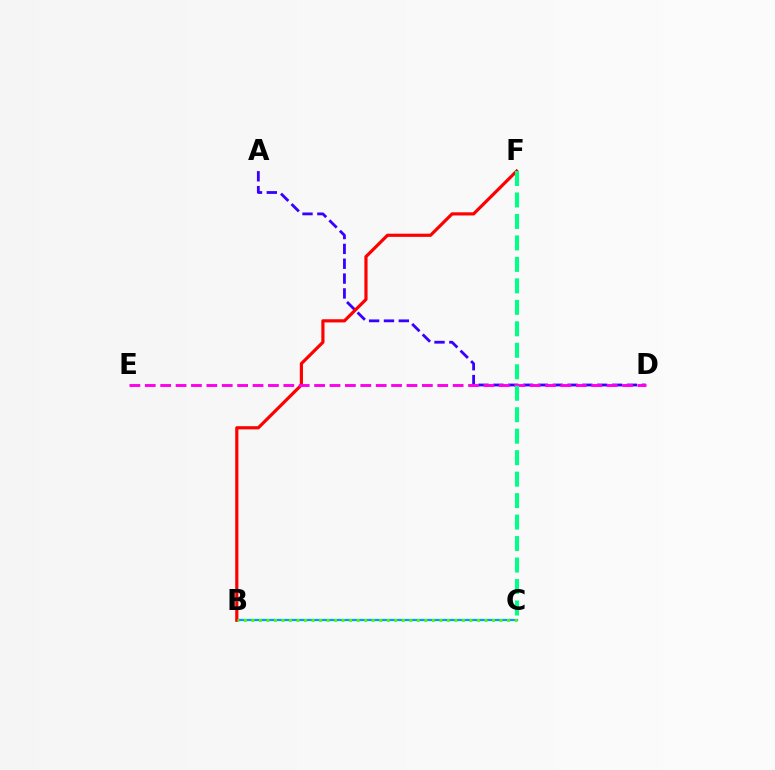{('A', 'D'): [{'color': '#3700ff', 'line_style': 'dashed', 'thickness': 2.02}], ('B', 'C'): [{'color': '#ffd500', 'line_style': 'dotted', 'thickness': 1.57}, {'color': '#009eff', 'line_style': 'solid', 'thickness': 1.6}, {'color': '#4fff00', 'line_style': 'dotted', 'thickness': 2.04}], ('B', 'F'): [{'color': '#ff0000', 'line_style': 'solid', 'thickness': 2.29}], ('D', 'E'): [{'color': '#ff00ed', 'line_style': 'dashed', 'thickness': 2.09}], ('C', 'F'): [{'color': '#00ff86', 'line_style': 'dashed', 'thickness': 2.92}]}